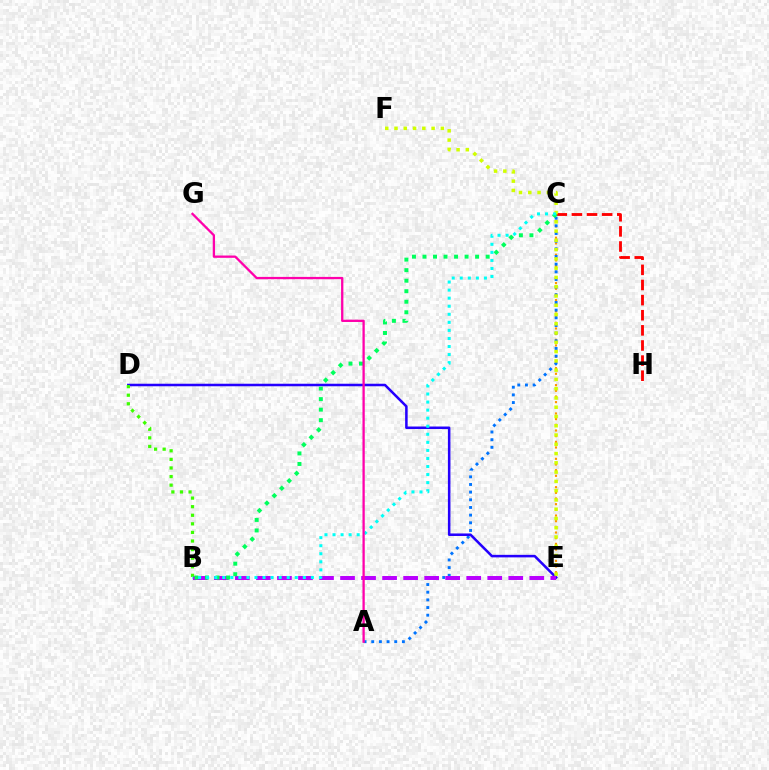{('C', 'E'): [{'color': '#ff9400', 'line_style': 'dotted', 'thickness': 1.54}], ('A', 'C'): [{'color': '#0074ff', 'line_style': 'dotted', 'thickness': 2.08}], ('D', 'E'): [{'color': '#2500ff', 'line_style': 'solid', 'thickness': 1.82}], ('C', 'H'): [{'color': '#ff0000', 'line_style': 'dashed', 'thickness': 2.05}], ('B', 'E'): [{'color': '#b900ff', 'line_style': 'dashed', 'thickness': 2.86}], ('B', 'C'): [{'color': '#00ff5c', 'line_style': 'dotted', 'thickness': 2.86}, {'color': '#00fff6', 'line_style': 'dotted', 'thickness': 2.19}], ('E', 'F'): [{'color': '#d1ff00', 'line_style': 'dotted', 'thickness': 2.52}], ('B', 'D'): [{'color': '#3dff00', 'line_style': 'dotted', 'thickness': 2.33}], ('A', 'G'): [{'color': '#ff00ac', 'line_style': 'solid', 'thickness': 1.65}]}